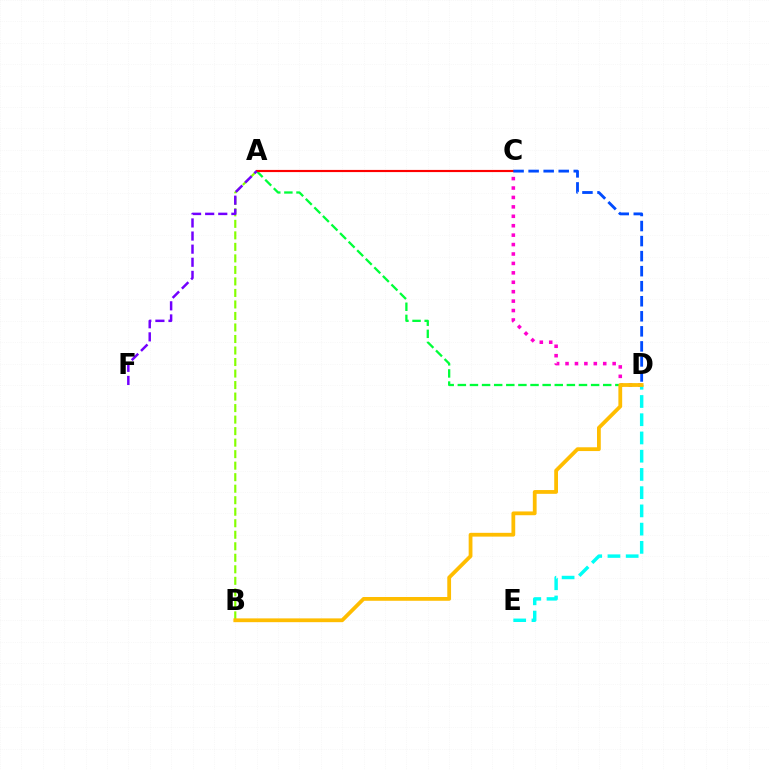{('C', 'D'): [{'color': '#ff00cf', 'line_style': 'dotted', 'thickness': 2.56}, {'color': '#004bff', 'line_style': 'dashed', 'thickness': 2.04}], ('A', 'D'): [{'color': '#00ff39', 'line_style': 'dashed', 'thickness': 1.65}], ('A', 'B'): [{'color': '#84ff00', 'line_style': 'dashed', 'thickness': 1.56}], ('D', 'E'): [{'color': '#00fff6', 'line_style': 'dashed', 'thickness': 2.48}], ('A', 'C'): [{'color': '#ff0000', 'line_style': 'solid', 'thickness': 1.56}], ('B', 'D'): [{'color': '#ffbd00', 'line_style': 'solid', 'thickness': 2.72}], ('A', 'F'): [{'color': '#7200ff', 'line_style': 'dashed', 'thickness': 1.78}]}